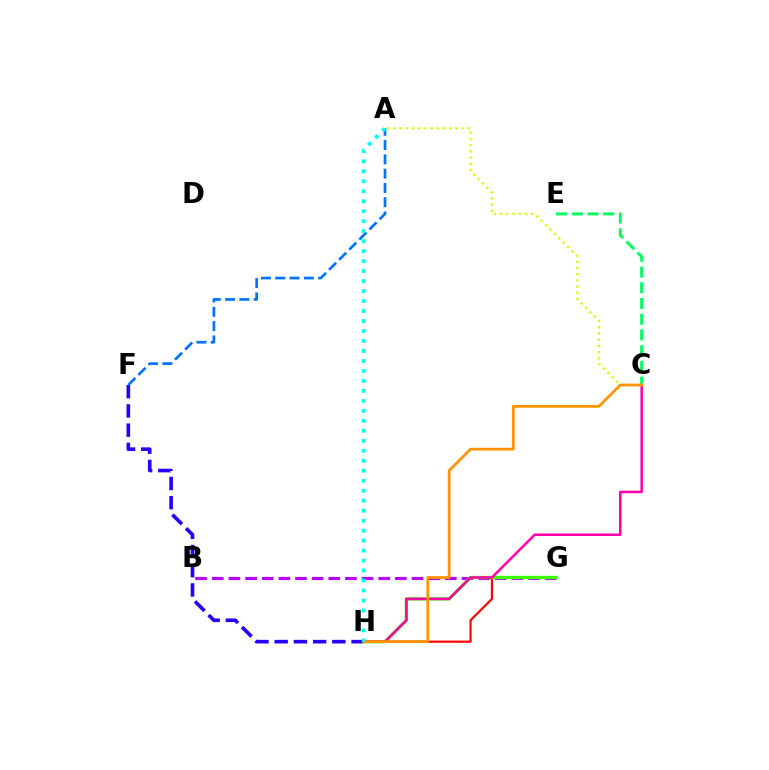{('B', 'G'): [{'color': '#b900ff', 'line_style': 'dashed', 'thickness': 2.26}], ('G', 'H'): [{'color': '#ff0000', 'line_style': 'solid', 'thickness': 1.57}, {'color': '#3dff00', 'line_style': 'solid', 'thickness': 2.39}], ('C', 'E'): [{'color': '#00ff5c', 'line_style': 'dashed', 'thickness': 2.13}], ('F', 'H'): [{'color': '#2500ff', 'line_style': 'dashed', 'thickness': 2.61}], ('C', 'H'): [{'color': '#ff00ac', 'line_style': 'solid', 'thickness': 1.81}, {'color': '#ff9400', 'line_style': 'solid', 'thickness': 1.98}], ('A', 'F'): [{'color': '#0074ff', 'line_style': 'dashed', 'thickness': 1.94}], ('A', 'C'): [{'color': '#d1ff00', 'line_style': 'dotted', 'thickness': 1.68}], ('A', 'H'): [{'color': '#00fff6', 'line_style': 'dotted', 'thickness': 2.71}]}